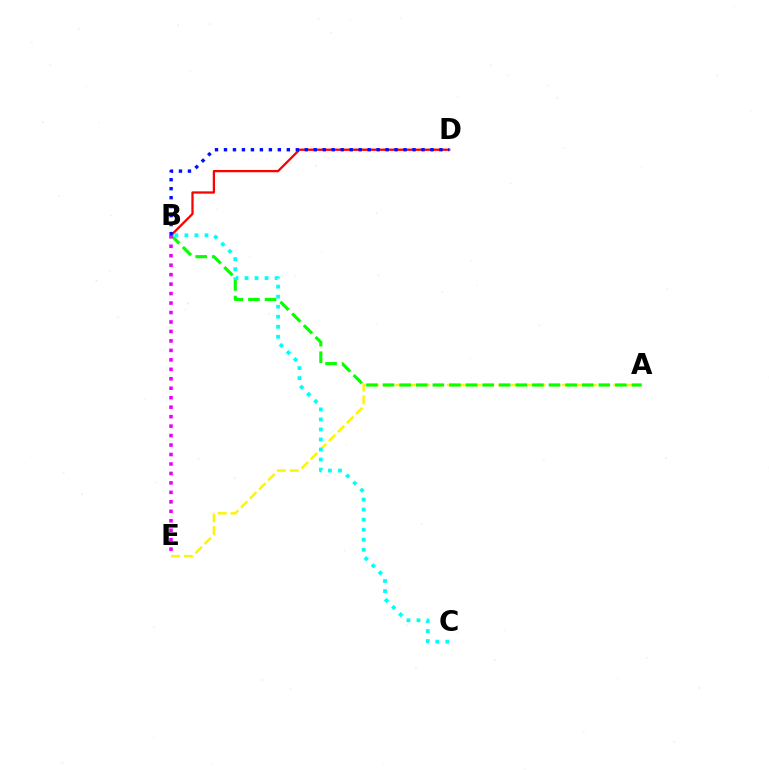{('A', 'E'): [{'color': '#fcf500', 'line_style': 'dashed', 'thickness': 1.74}], ('B', 'D'): [{'color': '#ff0000', 'line_style': 'solid', 'thickness': 1.65}, {'color': '#0010ff', 'line_style': 'dotted', 'thickness': 2.44}], ('A', 'B'): [{'color': '#08ff00', 'line_style': 'dashed', 'thickness': 2.25}], ('B', 'E'): [{'color': '#ee00ff', 'line_style': 'dotted', 'thickness': 2.57}], ('B', 'C'): [{'color': '#00fff6', 'line_style': 'dotted', 'thickness': 2.73}]}